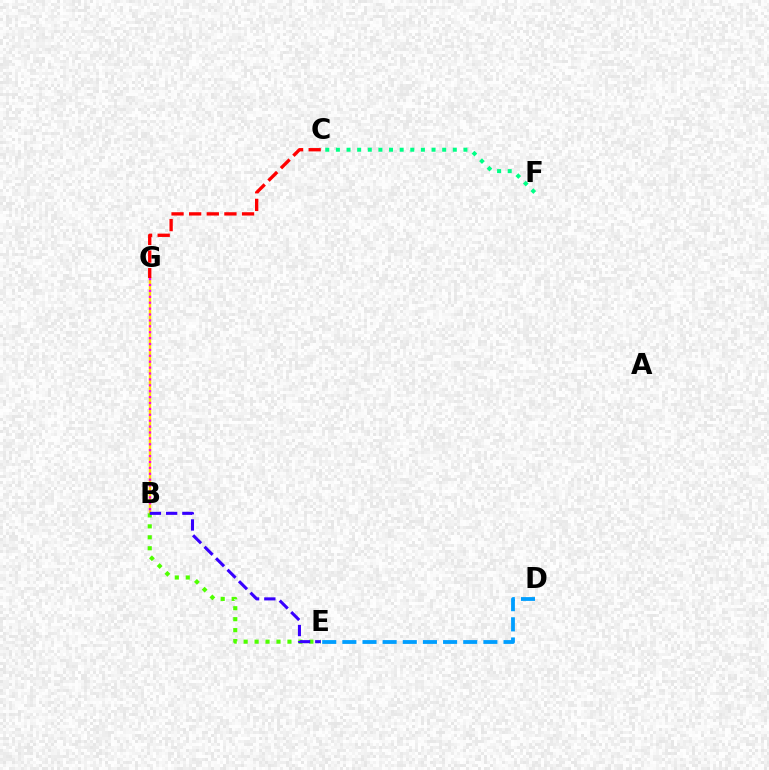{('D', 'E'): [{'color': '#009eff', 'line_style': 'dashed', 'thickness': 2.74}], ('B', 'G'): [{'color': '#ffd500', 'line_style': 'solid', 'thickness': 1.75}, {'color': '#ff00ed', 'line_style': 'dotted', 'thickness': 1.6}], ('B', 'E'): [{'color': '#4fff00', 'line_style': 'dotted', 'thickness': 2.98}, {'color': '#3700ff', 'line_style': 'dashed', 'thickness': 2.21}], ('C', 'G'): [{'color': '#ff0000', 'line_style': 'dashed', 'thickness': 2.39}], ('C', 'F'): [{'color': '#00ff86', 'line_style': 'dotted', 'thickness': 2.89}]}